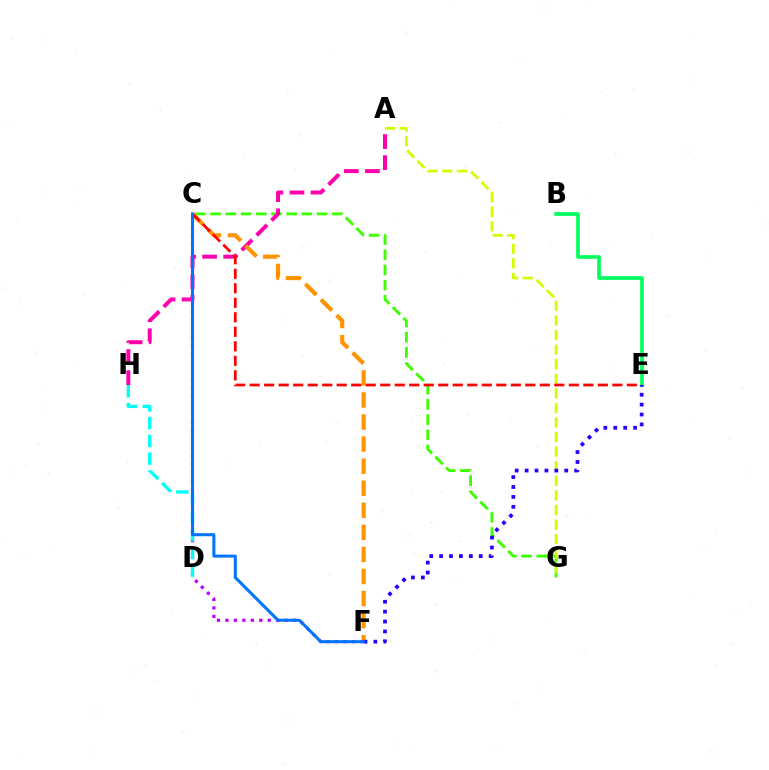{('C', 'F'): [{'color': '#b900ff', 'line_style': 'dotted', 'thickness': 2.3}, {'color': '#ff9400', 'line_style': 'dashed', 'thickness': 3.0}, {'color': '#0074ff', 'line_style': 'solid', 'thickness': 2.17}], ('C', 'G'): [{'color': '#3dff00', 'line_style': 'dashed', 'thickness': 2.07}], ('A', 'H'): [{'color': '#ff00ac', 'line_style': 'dashed', 'thickness': 2.86}], ('B', 'E'): [{'color': '#00ff5c', 'line_style': 'solid', 'thickness': 2.65}], ('A', 'G'): [{'color': '#d1ff00', 'line_style': 'dashed', 'thickness': 1.98}], ('D', 'H'): [{'color': '#00fff6', 'line_style': 'dashed', 'thickness': 2.41}], ('C', 'E'): [{'color': '#ff0000', 'line_style': 'dashed', 'thickness': 1.97}], ('E', 'F'): [{'color': '#2500ff', 'line_style': 'dotted', 'thickness': 2.69}]}